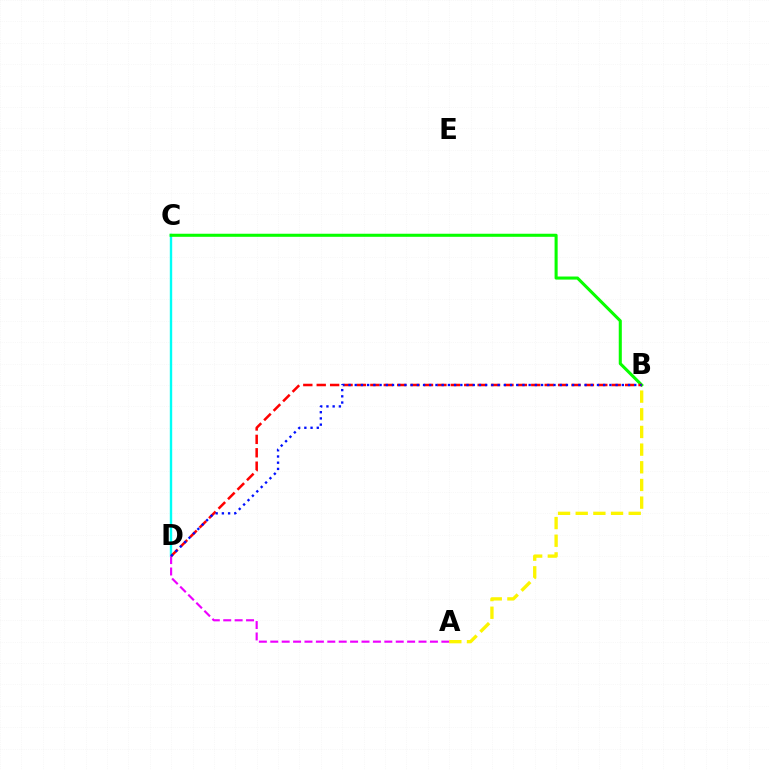{('A', 'B'): [{'color': '#fcf500', 'line_style': 'dashed', 'thickness': 2.4}], ('C', 'D'): [{'color': '#00fff6', 'line_style': 'solid', 'thickness': 1.72}], ('A', 'D'): [{'color': '#ee00ff', 'line_style': 'dashed', 'thickness': 1.55}], ('B', 'C'): [{'color': '#08ff00', 'line_style': 'solid', 'thickness': 2.21}], ('B', 'D'): [{'color': '#ff0000', 'line_style': 'dashed', 'thickness': 1.82}, {'color': '#0010ff', 'line_style': 'dotted', 'thickness': 1.69}]}